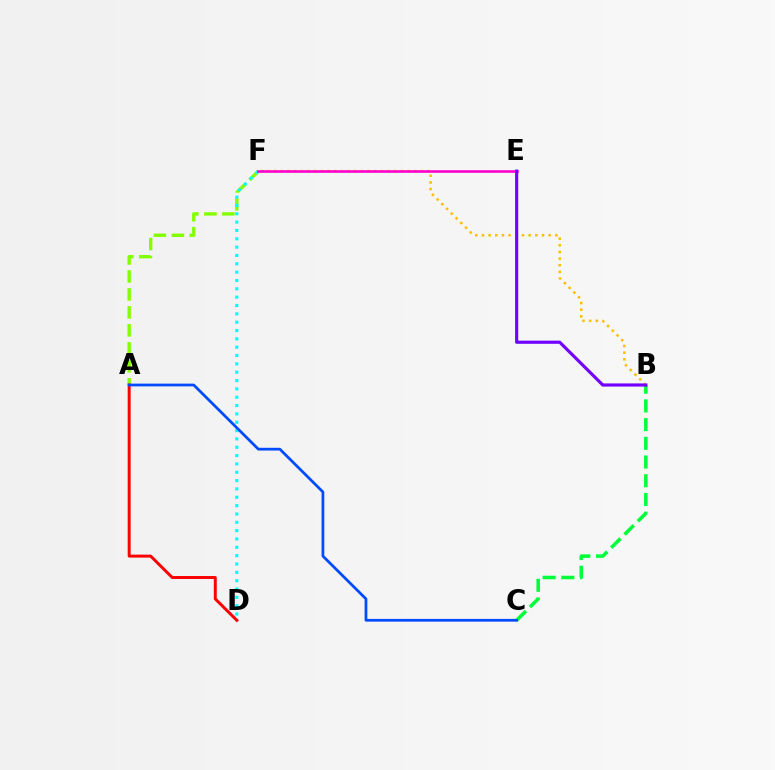{('B', 'F'): [{'color': '#ffbd00', 'line_style': 'dotted', 'thickness': 1.81}], ('A', 'F'): [{'color': '#84ff00', 'line_style': 'dashed', 'thickness': 2.44}], ('B', 'C'): [{'color': '#00ff39', 'line_style': 'dashed', 'thickness': 2.54}], ('D', 'F'): [{'color': '#00fff6', 'line_style': 'dotted', 'thickness': 2.27}], ('E', 'F'): [{'color': '#ff00cf', 'line_style': 'solid', 'thickness': 1.87}], ('A', 'D'): [{'color': '#ff0000', 'line_style': 'solid', 'thickness': 2.13}], ('A', 'C'): [{'color': '#004bff', 'line_style': 'solid', 'thickness': 1.98}], ('B', 'E'): [{'color': '#7200ff', 'line_style': 'solid', 'thickness': 2.27}]}